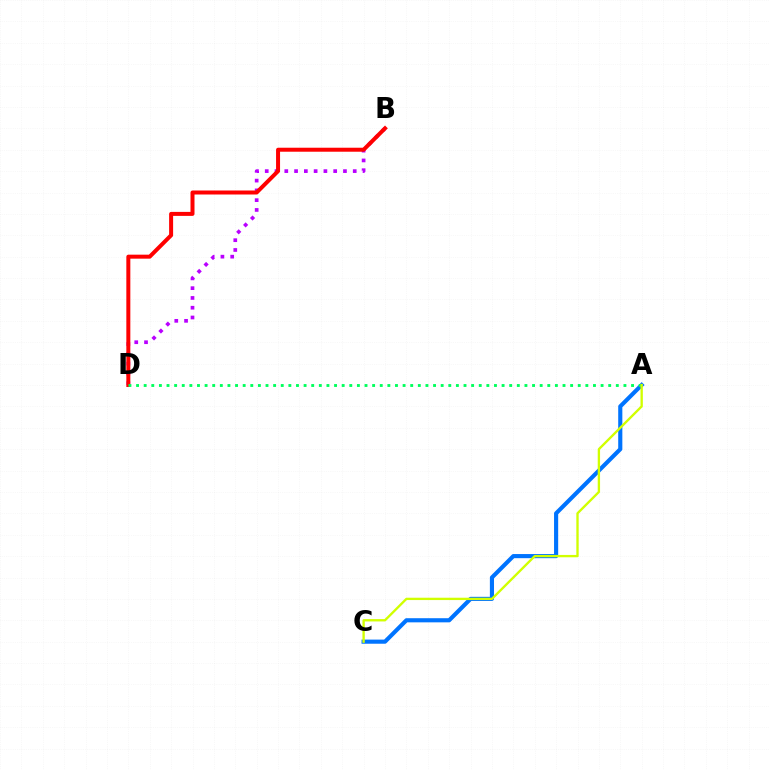{('B', 'D'): [{'color': '#b900ff', 'line_style': 'dotted', 'thickness': 2.66}, {'color': '#ff0000', 'line_style': 'solid', 'thickness': 2.88}], ('A', 'C'): [{'color': '#0074ff', 'line_style': 'solid', 'thickness': 2.97}, {'color': '#d1ff00', 'line_style': 'solid', 'thickness': 1.69}], ('A', 'D'): [{'color': '#00ff5c', 'line_style': 'dotted', 'thickness': 2.07}]}